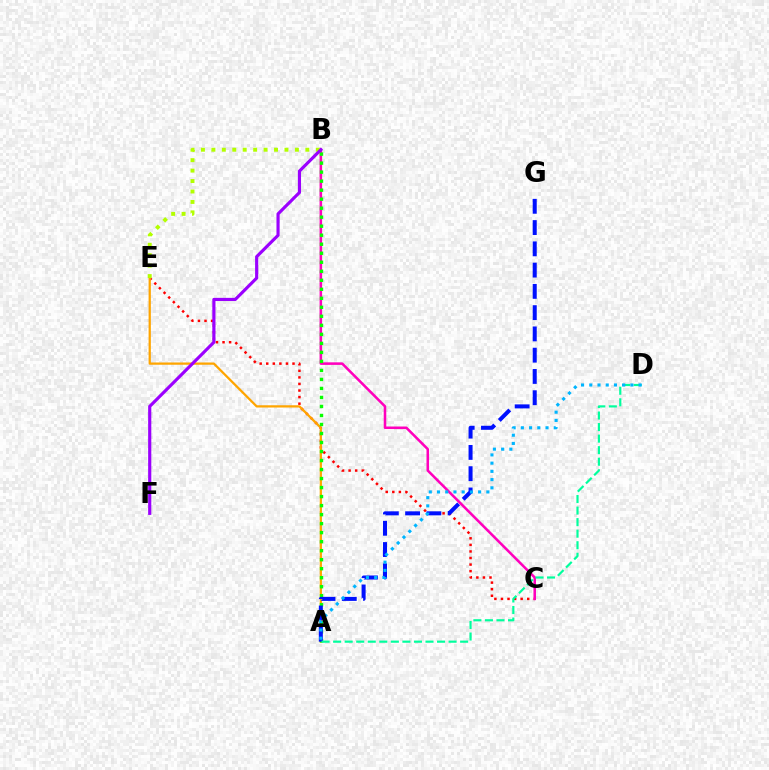{('C', 'E'): [{'color': '#ff0000', 'line_style': 'dotted', 'thickness': 1.79}], ('B', 'C'): [{'color': '#ff00bd', 'line_style': 'solid', 'thickness': 1.84}], ('A', 'E'): [{'color': '#ffa500', 'line_style': 'solid', 'thickness': 1.63}], ('A', 'B'): [{'color': '#08ff00', 'line_style': 'dotted', 'thickness': 2.45}], ('A', 'G'): [{'color': '#0010ff', 'line_style': 'dashed', 'thickness': 2.89}], ('B', 'E'): [{'color': '#b3ff00', 'line_style': 'dotted', 'thickness': 2.84}], ('A', 'D'): [{'color': '#00ff9d', 'line_style': 'dashed', 'thickness': 1.57}, {'color': '#00b5ff', 'line_style': 'dotted', 'thickness': 2.23}], ('B', 'F'): [{'color': '#9b00ff', 'line_style': 'solid', 'thickness': 2.27}]}